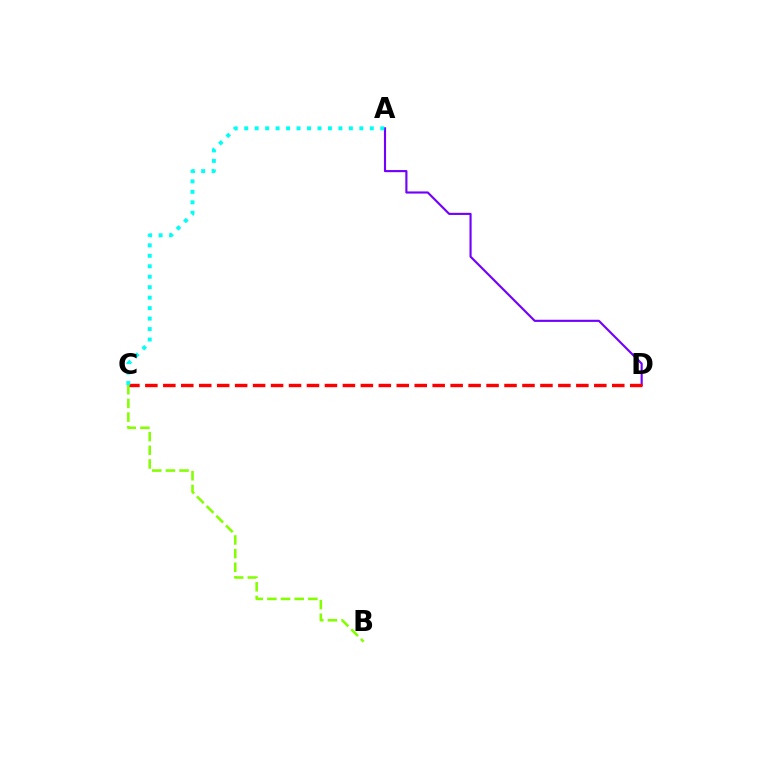{('A', 'D'): [{'color': '#7200ff', 'line_style': 'solid', 'thickness': 1.54}], ('C', 'D'): [{'color': '#ff0000', 'line_style': 'dashed', 'thickness': 2.44}], ('B', 'C'): [{'color': '#84ff00', 'line_style': 'dashed', 'thickness': 1.85}], ('A', 'C'): [{'color': '#00fff6', 'line_style': 'dotted', 'thickness': 2.84}]}